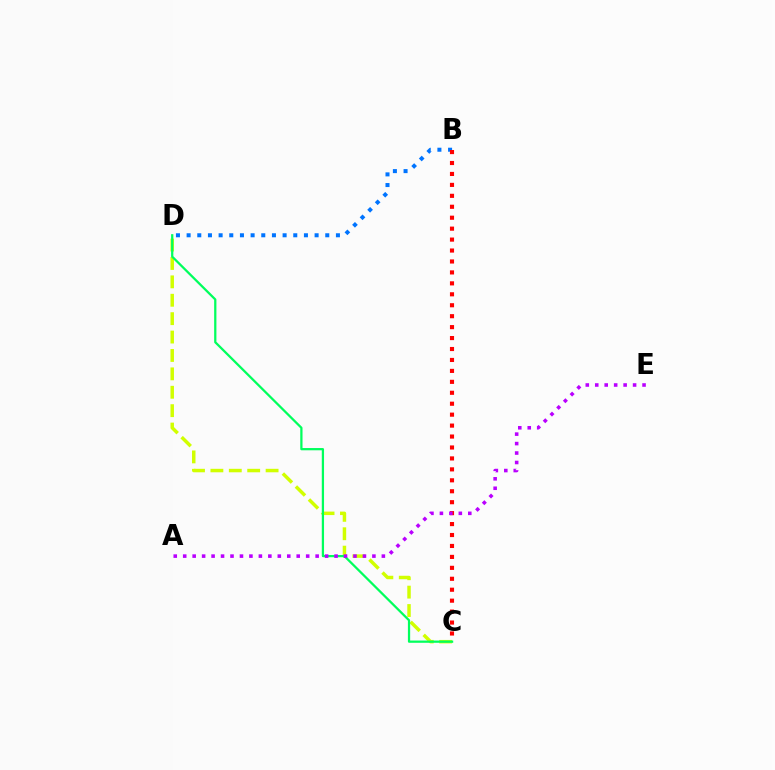{('B', 'D'): [{'color': '#0074ff', 'line_style': 'dotted', 'thickness': 2.9}], ('C', 'D'): [{'color': '#d1ff00', 'line_style': 'dashed', 'thickness': 2.5}, {'color': '#00ff5c', 'line_style': 'solid', 'thickness': 1.62}], ('B', 'C'): [{'color': '#ff0000', 'line_style': 'dotted', 'thickness': 2.97}], ('A', 'E'): [{'color': '#b900ff', 'line_style': 'dotted', 'thickness': 2.57}]}